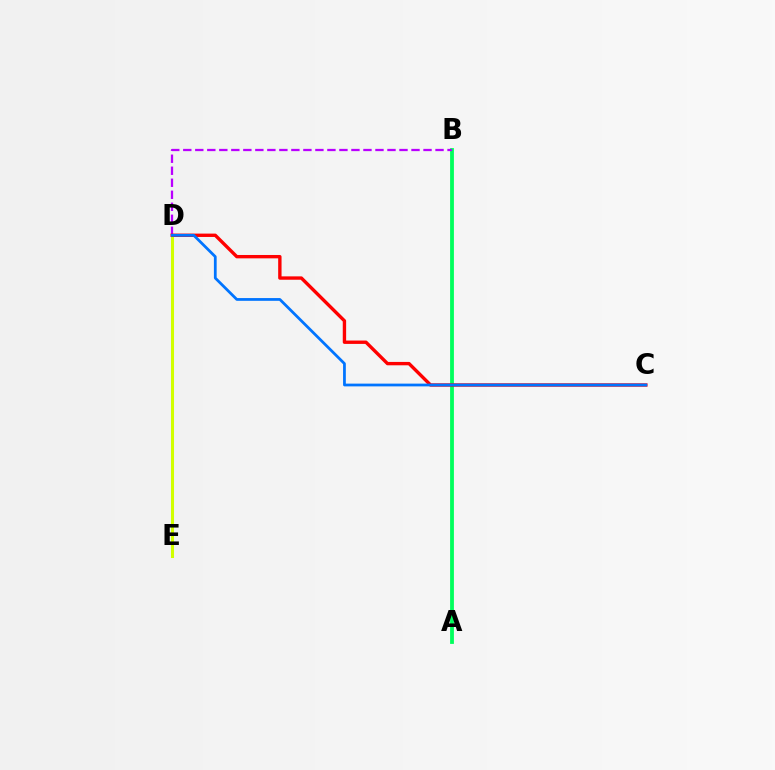{('A', 'B'): [{'color': '#00ff5c', 'line_style': 'solid', 'thickness': 2.74}], ('B', 'D'): [{'color': '#b900ff', 'line_style': 'dashed', 'thickness': 1.63}], ('D', 'E'): [{'color': '#d1ff00', 'line_style': 'solid', 'thickness': 2.2}], ('C', 'D'): [{'color': '#ff0000', 'line_style': 'solid', 'thickness': 2.43}, {'color': '#0074ff', 'line_style': 'solid', 'thickness': 1.99}]}